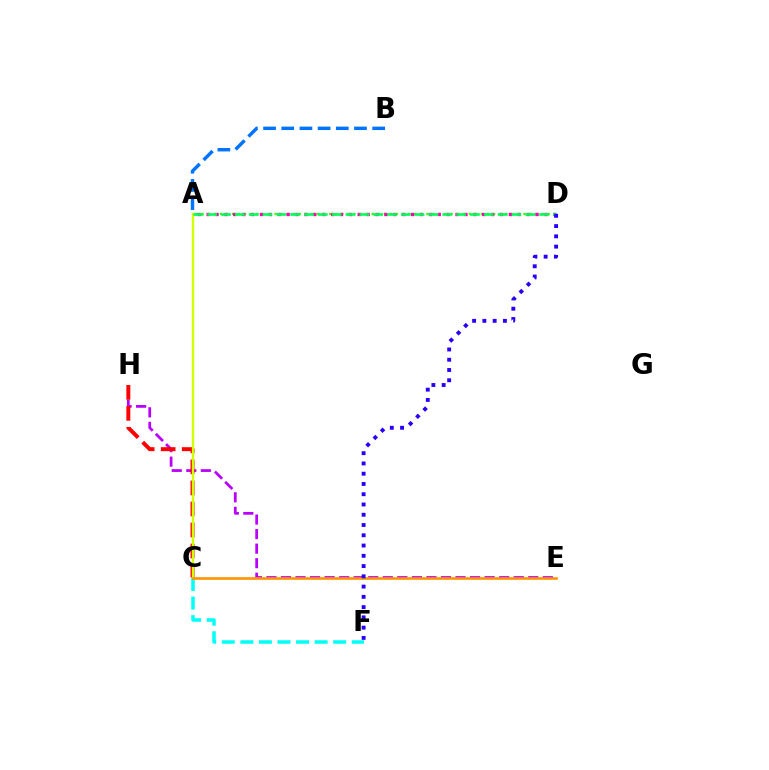{('E', 'H'): [{'color': '#b900ff', 'line_style': 'dashed', 'thickness': 1.98}], ('C', 'H'): [{'color': '#ff0000', 'line_style': 'dashed', 'thickness': 2.86}], ('A', 'B'): [{'color': '#0074ff', 'line_style': 'dashed', 'thickness': 2.47}], ('A', 'D'): [{'color': '#3dff00', 'line_style': 'dotted', 'thickness': 1.65}, {'color': '#ff00ac', 'line_style': 'dotted', 'thickness': 2.42}, {'color': '#00ff5c', 'line_style': 'dashed', 'thickness': 1.88}], ('A', 'C'): [{'color': '#d1ff00', 'line_style': 'solid', 'thickness': 1.69}], ('C', 'F'): [{'color': '#00fff6', 'line_style': 'dashed', 'thickness': 2.52}], ('C', 'E'): [{'color': '#ff9400', 'line_style': 'solid', 'thickness': 1.9}], ('D', 'F'): [{'color': '#2500ff', 'line_style': 'dotted', 'thickness': 2.79}]}